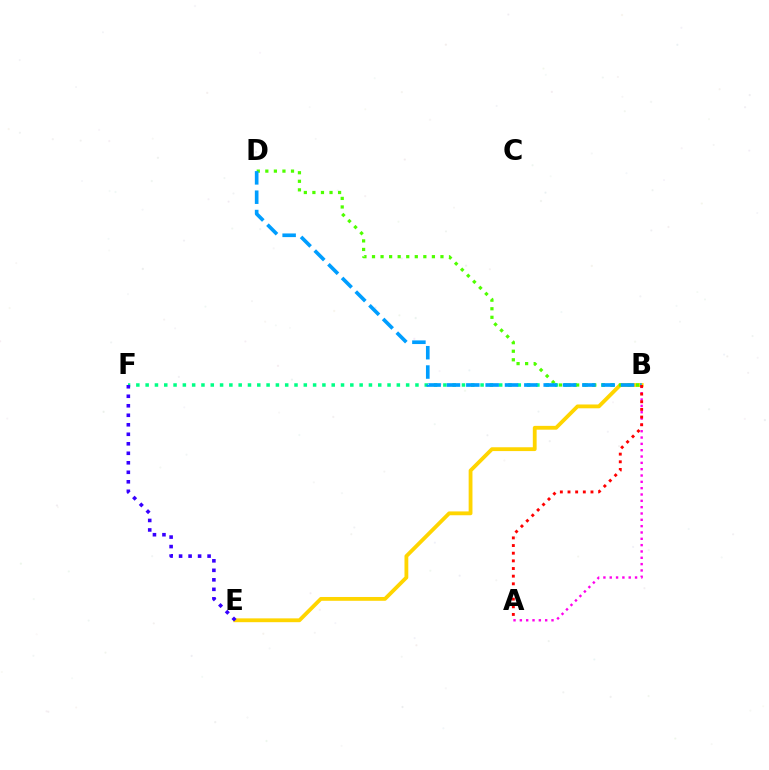{('A', 'B'): [{'color': '#ff00ed', 'line_style': 'dotted', 'thickness': 1.72}, {'color': '#ff0000', 'line_style': 'dotted', 'thickness': 2.08}], ('B', 'F'): [{'color': '#00ff86', 'line_style': 'dotted', 'thickness': 2.53}], ('B', 'E'): [{'color': '#ffd500', 'line_style': 'solid', 'thickness': 2.75}], ('B', 'D'): [{'color': '#4fff00', 'line_style': 'dotted', 'thickness': 2.32}, {'color': '#009eff', 'line_style': 'dashed', 'thickness': 2.63}], ('E', 'F'): [{'color': '#3700ff', 'line_style': 'dotted', 'thickness': 2.58}]}